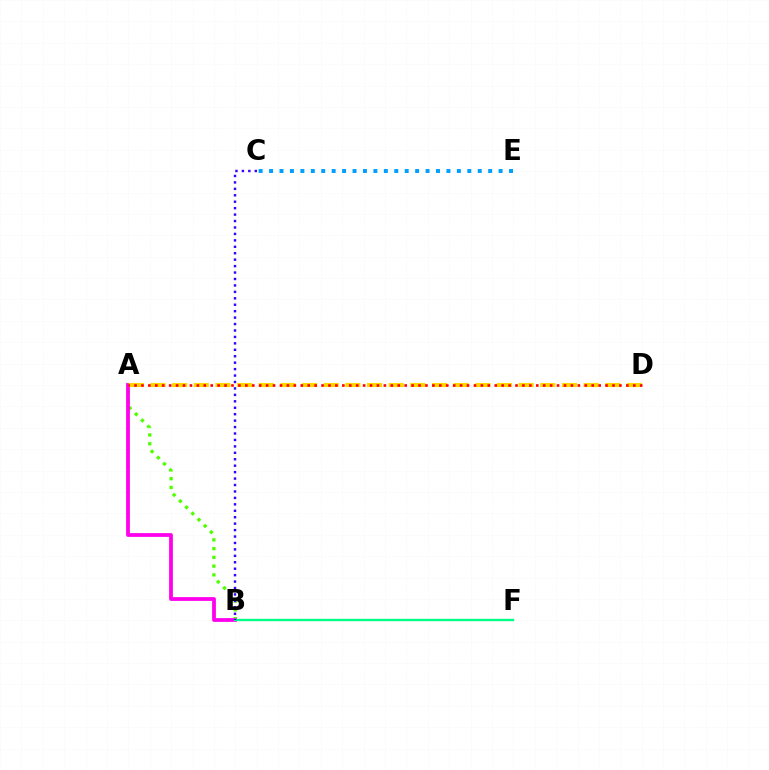{('A', 'B'): [{'color': '#4fff00', 'line_style': 'dotted', 'thickness': 2.38}, {'color': '#ff00ed', 'line_style': 'solid', 'thickness': 2.72}], ('A', 'D'): [{'color': '#ffd500', 'line_style': 'dashed', 'thickness': 2.94}, {'color': '#ff0000', 'line_style': 'dotted', 'thickness': 1.88}], ('C', 'E'): [{'color': '#009eff', 'line_style': 'dotted', 'thickness': 2.83}], ('B', 'F'): [{'color': '#00ff86', 'line_style': 'solid', 'thickness': 1.72}], ('B', 'C'): [{'color': '#3700ff', 'line_style': 'dotted', 'thickness': 1.75}]}